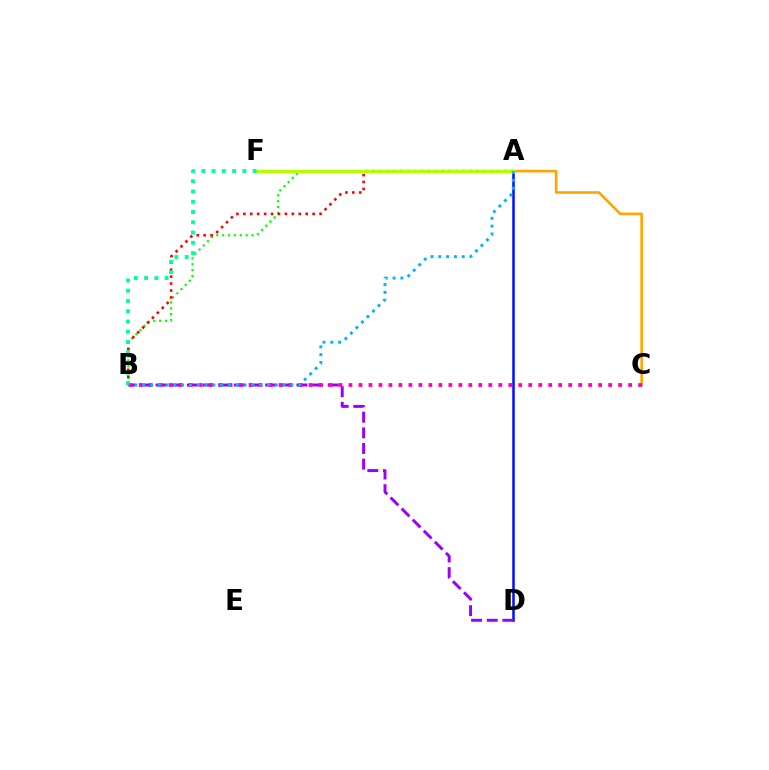{('A', 'B'): [{'color': '#08ff00', 'line_style': 'dotted', 'thickness': 1.6}, {'color': '#ff0000', 'line_style': 'dotted', 'thickness': 1.88}, {'color': '#00b5ff', 'line_style': 'dotted', 'thickness': 2.12}], ('A', 'C'): [{'color': '#ffa500', 'line_style': 'solid', 'thickness': 1.89}], ('A', 'D'): [{'color': '#0010ff', 'line_style': 'solid', 'thickness': 1.81}], ('B', 'D'): [{'color': '#9b00ff', 'line_style': 'dashed', 'thickness': 2.13}], ('A', 'F'): [{'color': '#b3ff00', 'line_style': 'solid', 'thickness': 2.32}], ('B', 'C'): [{'color': '#ff00bd', 'line_style': 'dotted', 'thickness': 2.71}], ('B', 'F'): [{'color': '#00ff9d', 'line_style': 'dotted', 'thickness': 2.79}]}